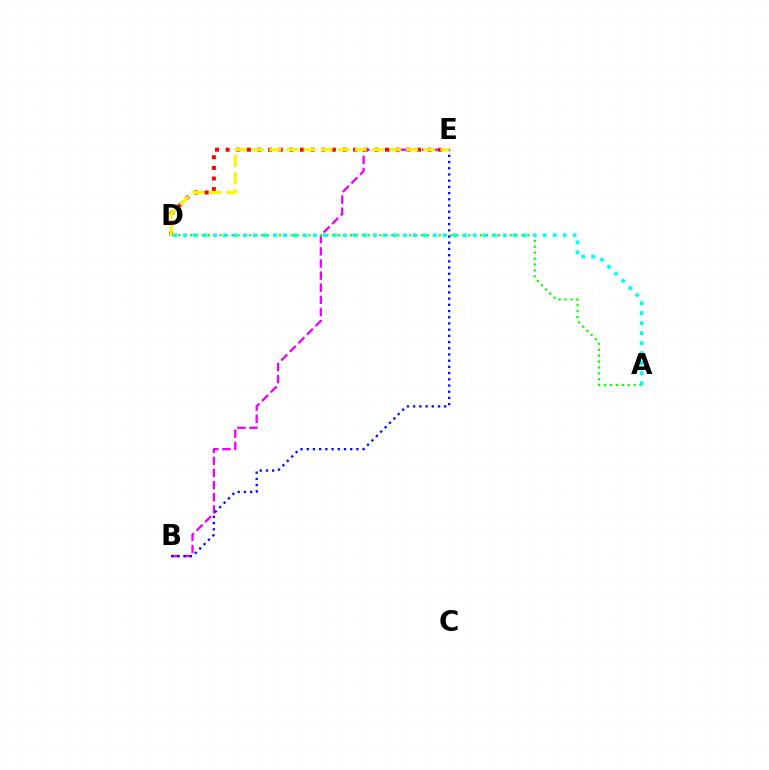{('B', 'E'): [{'color': '#ee00ff', 'line_style': 'dashed', 'thickness': 1.65}, {'color': '#0010ff', 'line_style': 'dotted', 'thickness': 1.69}], ('A', 'D'): [{'color': '#08ff00', 'line_style': 'dotted', 'thickness': 1.61}, {'color': '#00fff6', 'line_style': 'dotted', 'thickness': 2.71}], ('D', 'E'): [{'color': '#ff0000', 'line_style': 'dotted', 'thickness': 2.89}, {'color': '#fcf500', 'line_style': 'dashed', 'thickness': 2.33}]}